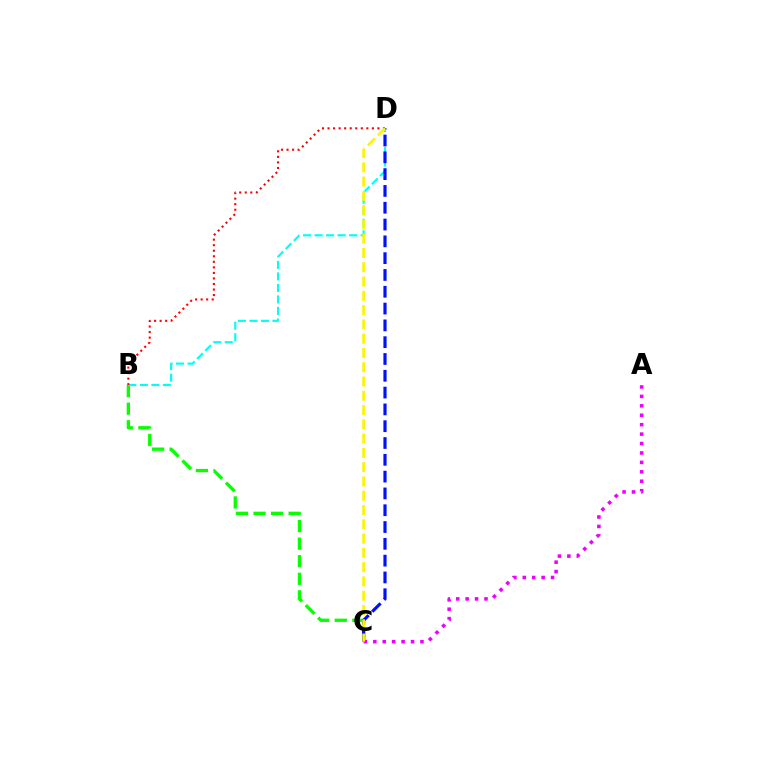{('B', 'C'): [{'color': '#08ff00', 'line_style': 'dashed', 'thickness': 2.39}], ('B', 'D'): [{'color': '#00fff6', 'line_style': 'dashed', 'thickness': 1.56}, {'color': '#ff0000', 'line_style': 'dotted', 'thickness': 1.51}], ('C', 'D'): [{'color': '#0010ff', 'line_style': 'dashed', 'thickness': 2.28}, {'color': '#fcf500', 'line_style': 'dashed', 'thickness': 1.94}], ('A', 'C'): [{'color': '#ee00ff', 'line_style': 'dotted', 'thickness': 2.56}]}